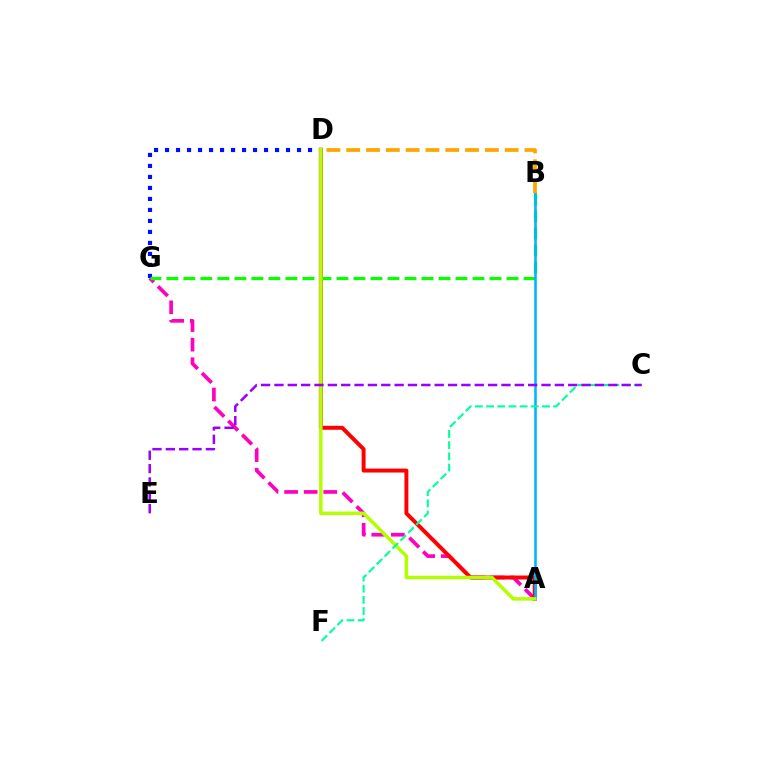{('A', 'G'): [{'color': '#ff00bd', 'line_style': 'dashed', 'thickness': 2.66}], ('D', 'G'): [{'color': '#0010ff', 'line_style': 'dotted', 'thickness': 2.99}], ('A', 'D'): [{'color': '#ff0000', 'line_style': 'solid', 'thickness': 2.84}, {'color': '#b3ff00', 'line_style': 'solid', 'thickness': 2.53}], ('B', 'G'): [{'color': '#08ff00', 'line_style': 'dashed', 'thickness': 2.31}], ('A', 'B'): [{'color': '#00b5ff', 'line_style': 'solid', 'thickness': 1.85}], ('C', 'F'): [{'color': '#00ff9d', 'line_style': 'dashed', 'thickness': 1.52}], ('B', 'D'): [{'color': '#ffa500', 'line_style': 'dashed', 'thickness': 2.69}], ('C', 'E'): [{'color': '#9b00ff', 'line_style': 'dashed', 'thickness': 1.81}]}